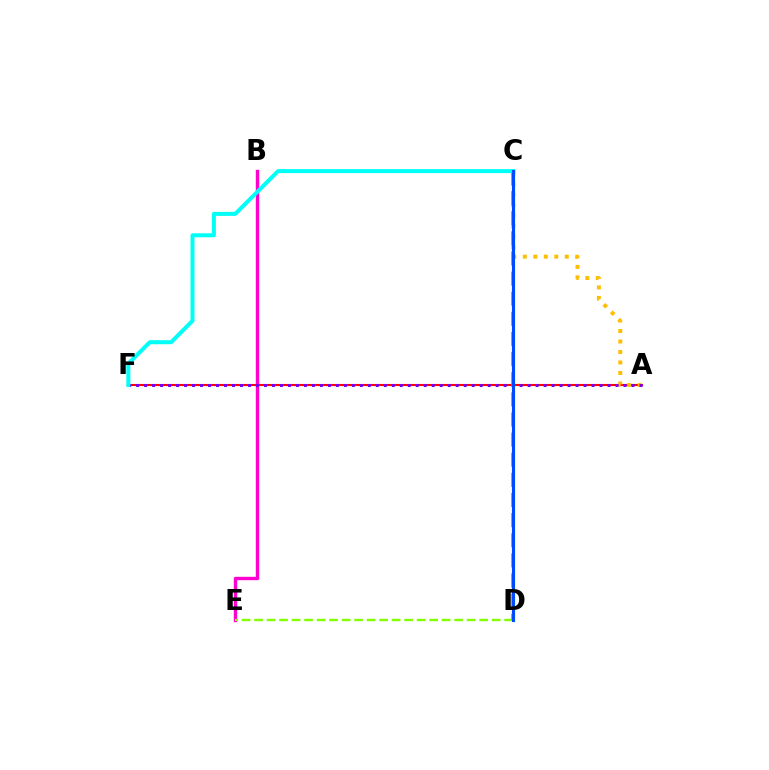{('A', 'F'): [{'color': '#ff0000', 'line_style': 'solid', 'thickness': 1.51}, {'color': '#7200ff', 'line_style': 'dotted', 'thickness': 2.17}], ('A', 'C'): [{'color': '#ffbd00', 'line_style': 'dotted', 'thickness': 2.85}], ('B', 'E'): [{'color': '#ff00cf', 'line_style': 'solid', 'thickness': 2.44}], ('D', 'E'): [{'color': '#84ff00', 'line_style': 'dashed', 'thickness': 1.7}], ('C', 'D'): [{'color': '#00ff39', 'line_style': 'dashed', 'thickness': 2.73}, {'color': '#004bff', 'line_style': 'solid', 'thickness': 2.26}], ('C', 'F'): [{'color': '#00fff6', 'line_style': 'solid', 'thickness': 2.89}]}